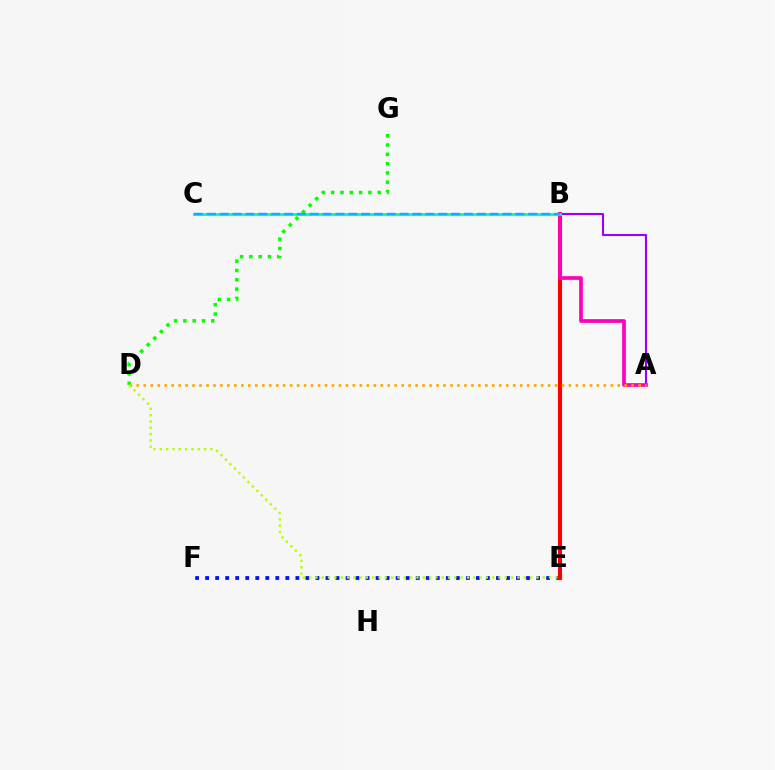{('E', 'F'): [{'color': '#0010ff', 'line_style': 'dotted', 'thickness': 2.72}], ('B', 'E'): [{'color': '#ff0000', 'line_style': 'solid', 'thickness': 2.92}], ('D', 'G'): [{'color': '#08ff00', 'line_style': 'dotted', 'thickness': 2.53}], ('A', 'B'): [{'color': '#9b00ff', 'line_style': 'solid', 'thickness': 1.52}, {'color': '#ff00bd', 'line_style': 'solid', 'thickness': 2.67}], ('B', 'C'): [{'color': '#00ff9d', 'line_style': 'solid', 'thickness': 2.03}, {'color': '#00b5ff', 'line_style': 'dashed', 'thickness': 1.75}], ('A', 'D'): [{'color': '#ffa500', 'line_style': 'dotted', 'thickness': 1.89}], ('D', 'E'): [{'color': '#b3ff00', 'line_style': 'dotted', 'thickness': 1.72}]}